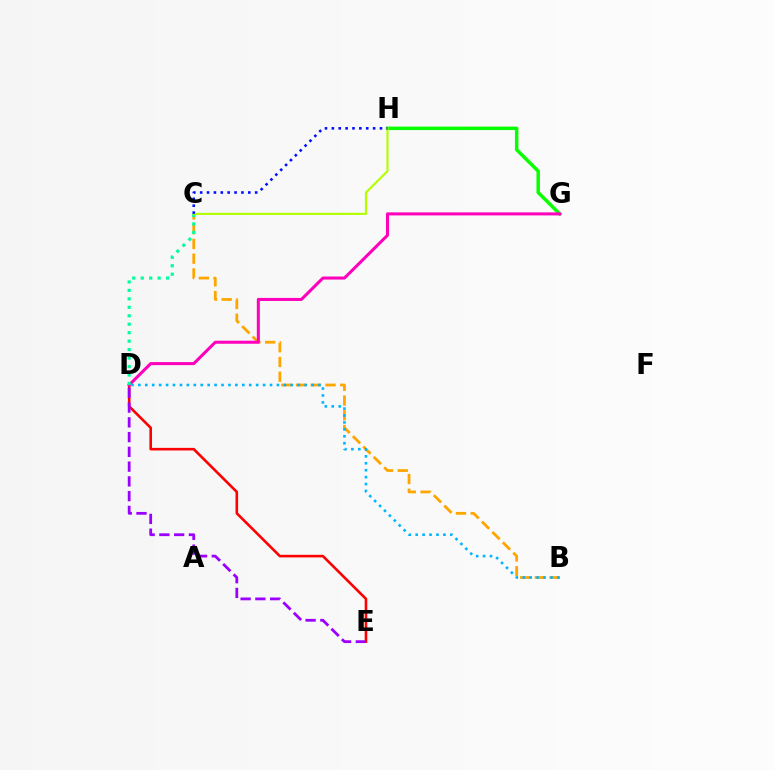{('B', 'C'): [{'color': '#ffa500', 'line_style': 'dashed', 'thickness': 2.0}], ('D', 'E'): [{'color': '#ff0000', 'line_style': 'solid', 'thickness': 1.87}, {'color': '#9b00ff', 'line_style': 'dashed', 'thickness': 2.01}], ('G', 'H'): [{'color': '#08ff00', 'line_style': 'solid', 'thickness': 2.49}], ('D', 'G'): [{'color': '#ff00bd', 'line_style': 'solid', 'thickness': 2.19}], ('C', 'D'): [{'color': '#00ff9d', 'line_style': 'dotted', 'thickness': 2.3}], ('C', 'H'): [{'color': '#b3ff00', 'line_style': 'solid', 'thickness': 1.54}, {'color': '#0010ff', 'line_style': 'dotted', 'thickness': 1.87}], ('B', 'D'): [{'color': '#00b5ff', 'line_style': 'dotted', 'thickness': 1.88}]}